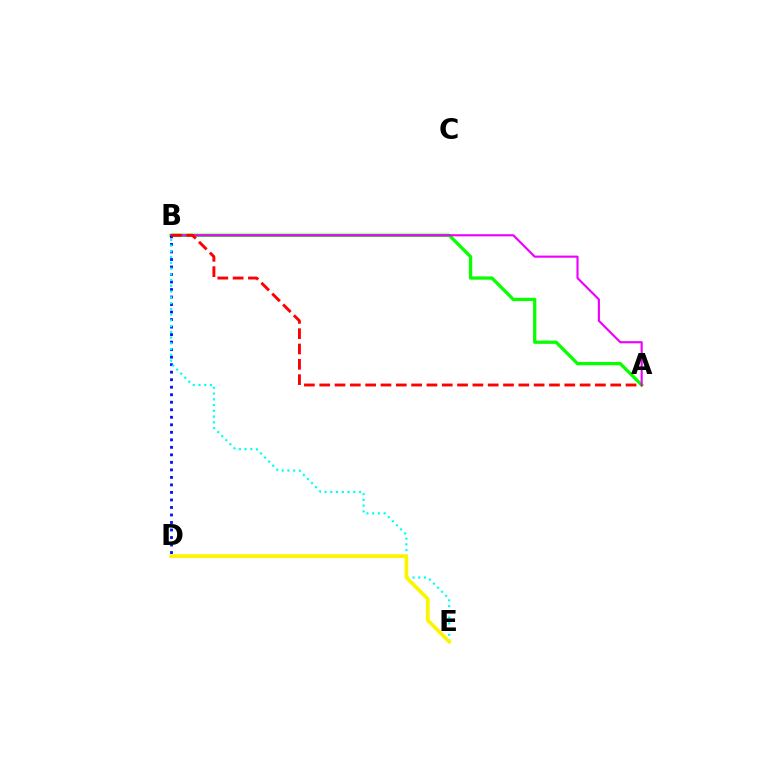{('A', 'B'): [{'color': '#08ff00', 'line_style': 'solid', 'thickness': 2.36}, {'color': '#ee00ff', 'line_style': 'solid', 'thickness': 1.54}, {'color': '#ff0000', 'line_style': 'dashed', 'thickness': 2.08}], ('B', 'D'): [{'color': '#0010ff', 'line_style': 'dotted', 'thickness': 2.04}], ('B', 'E'): [{'color': '#00fff6', 'line_style': 'dotted', 'thickness': 1.56}], ('D', 'E'): [{'color': '#fcf500', 'line_style': 'solid', 'thickness': 2.68}]}